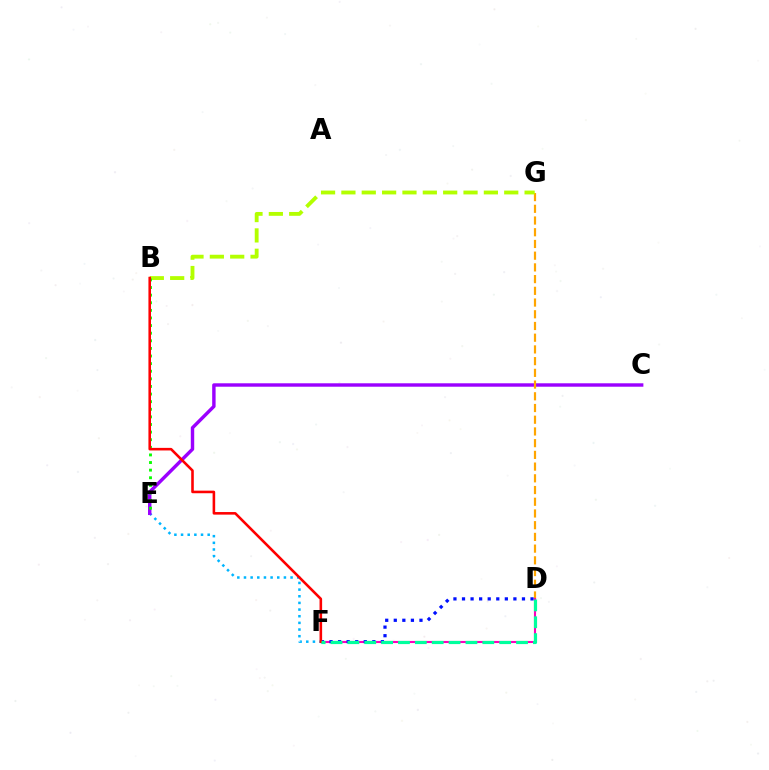{('E', 'F'): [{'color': '#00b5ff', 'line_style': 'dotted', 'thickness': 1.81}], ('C', 'E'): [{'color': '#9b00ff', 'line_style': 'solid', 'thickness': 2.46}], ('D', 'G'): [{'color': '#ffa500', 'line_style': 'dashed', 'thickness': 1.59}], ('D', 'F'): [{'color': '#ff00bd', 'line_style': 'solid', 'thickness': 1.52}, {'color': '#0010ff', 'line_style': 'dotted', 'thickness': 2.33}, {'color': '#00ff9d', 'line_style': 'dashed', 'thickness': 2.29}], ('B', 'G'): [{'color': '#b3ff00', 'line_style': 'dashed', 'thickness': 2.77}], ('B', 'E'): [{'color': '#08ff00', 'line_style': 'dotted', 'thickness': 2.07}], ('B', 'F'): [{'color': '#ff0000', 'line_style': 'solid', 'thickness': 1.86}]}